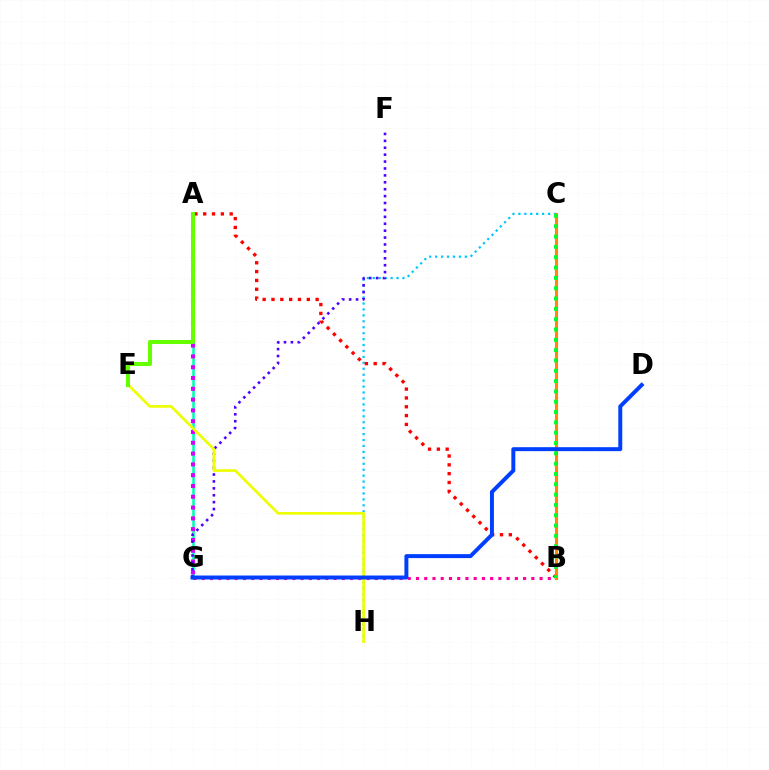{('A', 'G'): [{'color': '#00ffaf', 'line_style': 'solid', 'thickness': 1.85}, {'color': '#d600ff', 'line_style': 'dotted', 'thickness': 2.93}], ('B', 'G'): [{'color': '#ff00a0', 'line_style': 'dotted', 'thickness': 2.24}], ('C', 'H'): [{'color': '#00c7ff', 'line_style': 'dotted', 'thickness': 1.61}], ('A', 'B'): [{'color': '#ff0000', 'line_style': 'dotted', 'thickness': 2.4}], ('B', 'C'): [{'color': '#ff8800', 'line_style': 'solid', 'thickness': 2.22}, {'color': '#00ff27', 'line_style': 'dotted', 'thickness': 2.8}], ('F', 'G'): [{'color': '#4f00ff', 'line_style': 'dotted', 'thickness': 1.88}], ('E', 'H'): [{'color': '#eeff00', 'line_style': 'solid', 'thickness': 1.93}], ('D', 'G'): [{'color': '#003fff', 'line_style': 'solid', 'thickness': 2.85}], ('A', 'E'): [{'color': '#66ff00', 'line_style': 'solid', 'thickness': 2.92}]}